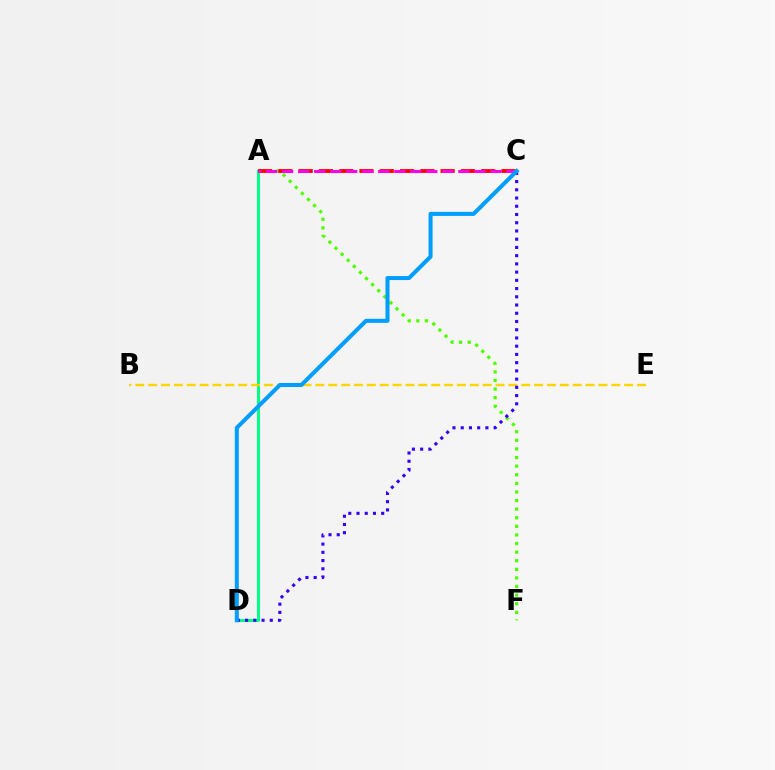{('A', 'D'): [{'color': '#00ff86', 'line_style': 'solid', 'thickness': 2.17}], ('B', 'E'): [{'color': '#ffd500', 'line_style': 'dashed', 'thickness': 1.75}], ('A', 'F'): [{'color': '#4fff00', 'line_style': 'dotted', 'thickness': 2.34}], ('C', 'D'): [{'color': '#3700ff', 'line_style': 'dotted', 'thickness': 2.24}, {'color': '#009eff', 'line_style': 'solid', 'thickness': 2.9}], ('A', 'C'): [{'color': '#ff0000', 'line_style': 'dashed', 'thickness': 2.76}, {'color': '#ff00ed', 'line_style': 'dashed', 'thickness': 2.18}]}